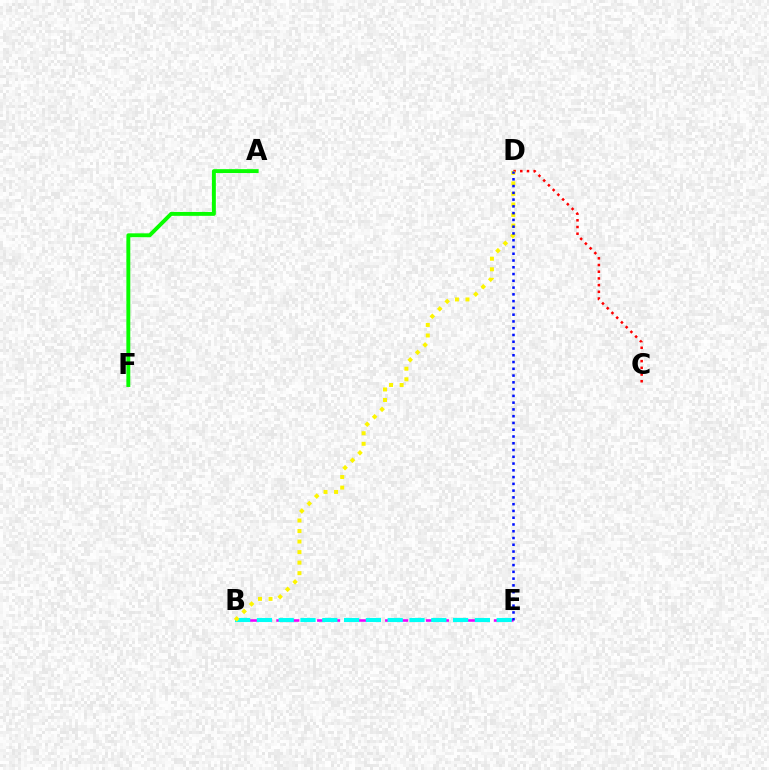{('C', 'D'): [{'color': '#ff0000', 'line_style': 'dotted', 'thickness': 1.82}], ('B', 'E'): [{'color': '#ee00ff', 'line_style': 'dashed', 'thickness': 1.85}, {'color': '#00fff6', 'line_style': 'dashed', 'thickness': 2.96}], ('A', 'F'): [{'color': '#08ff00', 'line_style': 'solid', 'thickness': 2.81}], ('B', 'D'): [{'color': '#fcf500', 'line_style': 'dotted', 'thickness': 2.86}], ('D', 'E'): [{'color': '#0010ff', 'line_style': 'dotted', 'thickness': 1.84}]}